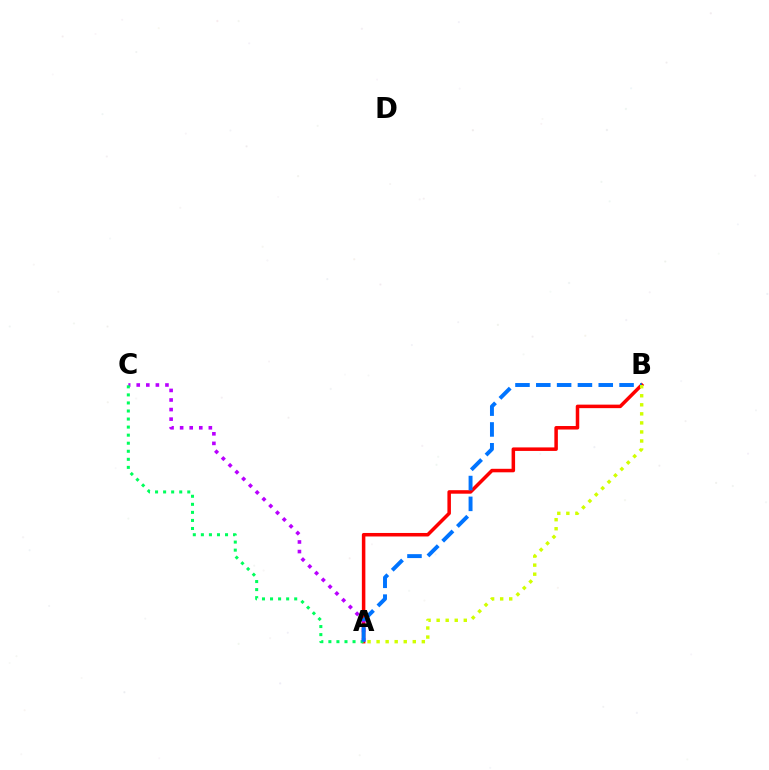{('A', 'B'): [{'color': '#ff0000', 'line_style': 'solid', 'thickness': 2.53}, {'color': '#0074ff', 'line_style': 'dashed', 'thickness': 2.83}, {'color': '#d1ff00', 'line_style': 'dotted', 'thickness': 2.46}], ('A', 'C'): [{'color': '#b900ff', 'line_style': 'dotted', 'thickness': 2.6}, {'color': '#00ff5c', 'line_style': 'dotted', 'thickness': 2.19}]}